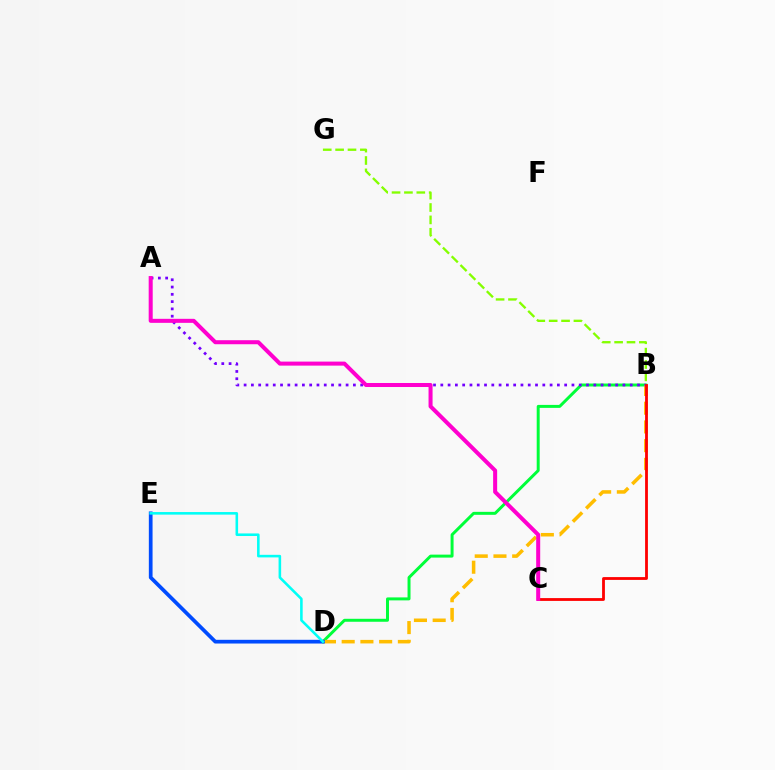{('B', 'G'): [{'color': '#84ff00', 'line_style': 'dashed', 'thickness': 1.68}], ('B', 'D'): [{'color': '#00ff39', 'line_style': 'solid', 'thickness': 2.14}, {'color': '#ffbd00', 'line_style': 'dashed', 'thickness': 2.54}], ('A', 'B'): [{'color': '#7200ff', 'line_style': 'dotted', 'thickness': 1.98}], ('B', 'C'): [{'color': '#ff0000', 'line_style': 'solid', 'thickness': 2.02}], ('A', 'C'): [{'color': '#ff00cf', 'line_style': 'solid', 'thickness': 2.89}], ('D', 'E'): [{'color': '#004bff', 'line_style': 'solid', 'thickness': 2.68}, {'color': '#00fff6', 'line_style': 'solid', 'thickness': 1.85}]}